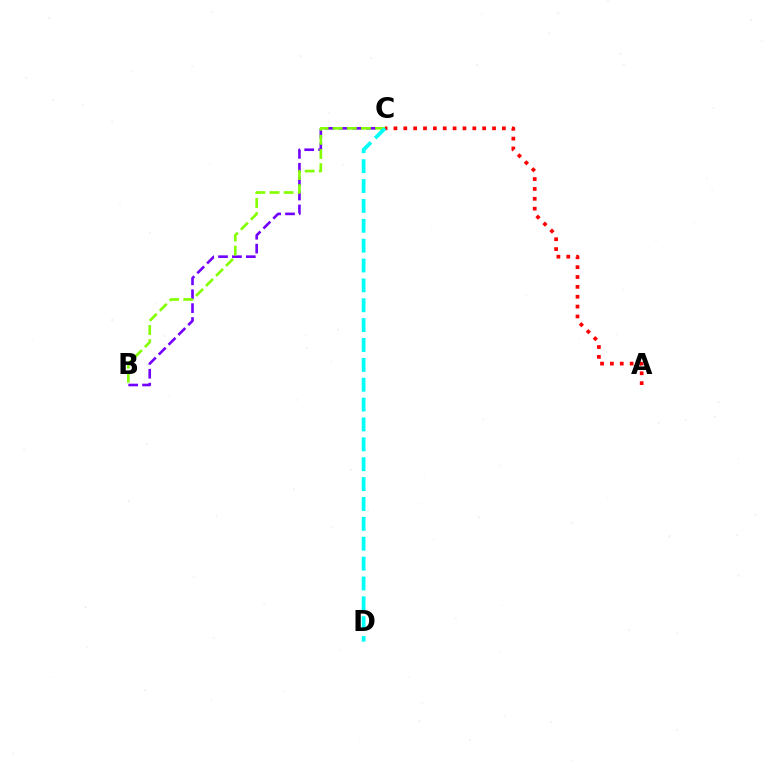{('A', 'C'): [{'color': '#ff0000', 'line_style': 'dotted', 'thickness': 2.68}], ('B', 'C'): [{'color': '#7200ff', 'line_style': 'dashed', 'thickness': 1.89}, {'color': '#84ff00', 'line_style': 'dashed', 'thickness': 1.92}], ('C', 'D'): [{'color': '#00fff6', 'line_style': 'dashed', 'thickness': 2.7}]}